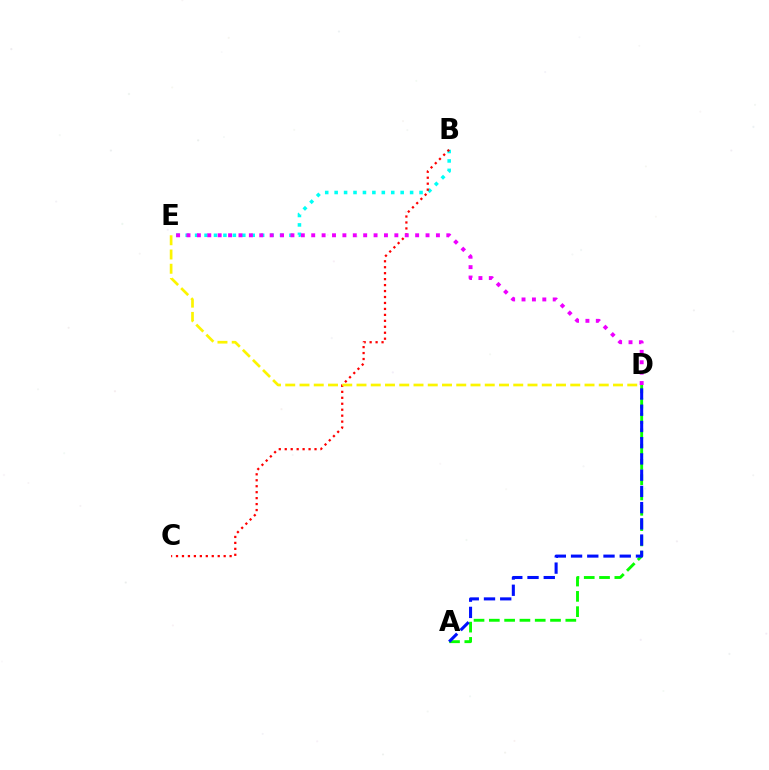{('A', 'D'): [{'color': '#08ff00', 'line_style': 'dashed', 'thickness': 2.08}, {'color': '#0010ff', 'line_style': 'dashed', 'thickness': 2.2}], ('B', 'E'): [{'color': '#00fff6', 'line_style': 'dotted', 'thickness': 2.56}], ('B', 'C'): [{'color': '#ff0000', 'line_style': 'dotted', 'thickness': 1.62}], ('D', 'E'): [{'color': '#fcf500', 'line_style': 'dashed', 'thickness': 1.94}, {'color': '#ee00ff', 'line_style': 'dotted', 'thickness': 2.82}]}